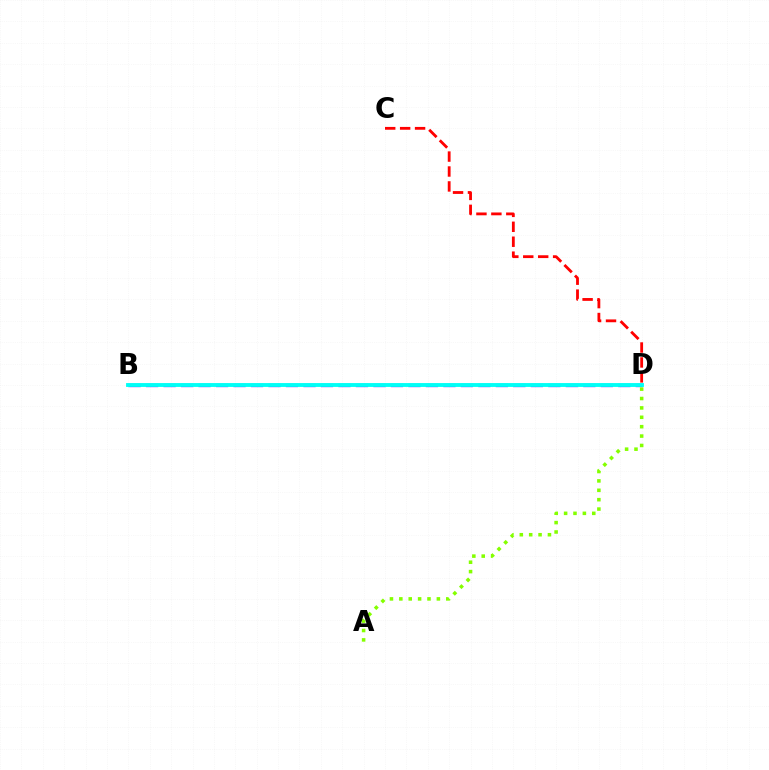{('B', 'D'): [{'color': '#7200ff', 'line_style': 'dashed', 'thickness': 2.38}, {'color': '#00fff6', 'line_style': 'solid', 'thickness': 2.78}], ('C', 'D'): [{'color': '#ff0000', 'line_style': 'dashed', 'thickness': 2.03}], ('A', 'D'): [{'color': '#84ff00', 'line_style': 'dotted', 'thickness': 2.55}]}